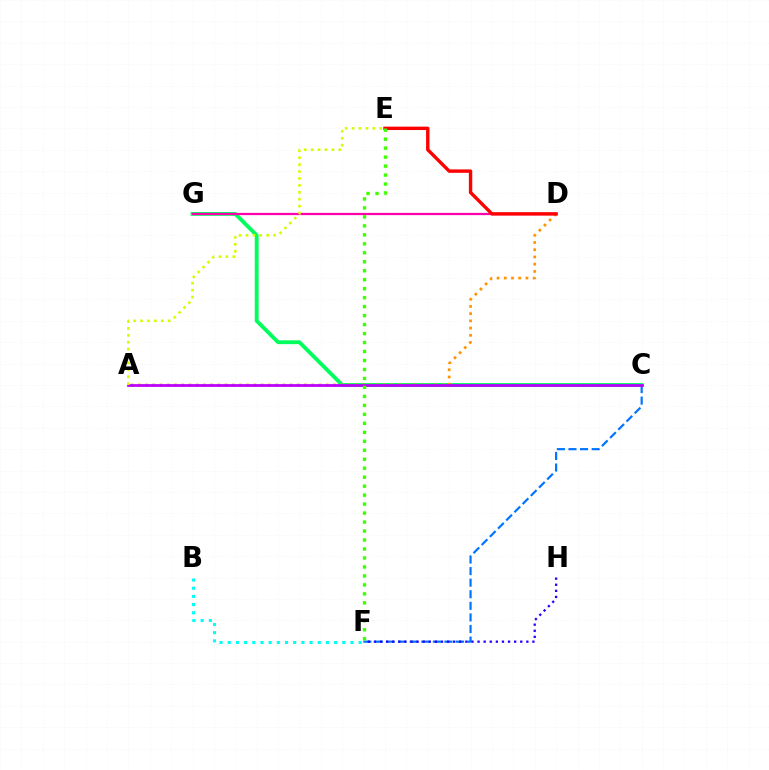{('C', 'G'): [{'color': '#00ff5c', 'line_style': 'solid', 'thickness': 2.77}], ('C', 'F'): [{'color': '#0074ff', 'line_style': 'dashed', 'thickness': 1.57}], ('F', 'H'): [{'color': '#2500ff', 'line_style': 'dotted', 'thickness': 1.66}], ('B', 'F'): [{'color': '#00fff6', 'line_style': 'dotted', 'thickness': 2.22}], ('A', 'D'): [{'color': '#ff9400', 'line_style': 'dotted', 'thickness': 1.96}], ('A', 'C'): [{'color': '#b900ff', 'line_style': 'solid', 'thickness': 1.97}], ('D', 'G'): [{'color': '#ff00ac', 'line_style': 'solid', 'thickness': 1.62}], ('A', 'E'): [{'color': '#d1ff00', 'line_style': 'dotted', 'thickness': 1.88}], ('D', 'E'): [{'color': '#ff0000', 'line_style': 'solid', 'thickness': 2.45}], ('E', 'F'): [{'color': '#3dff00', 'line_style': 'dotted', 'thickness': 2.44}]}